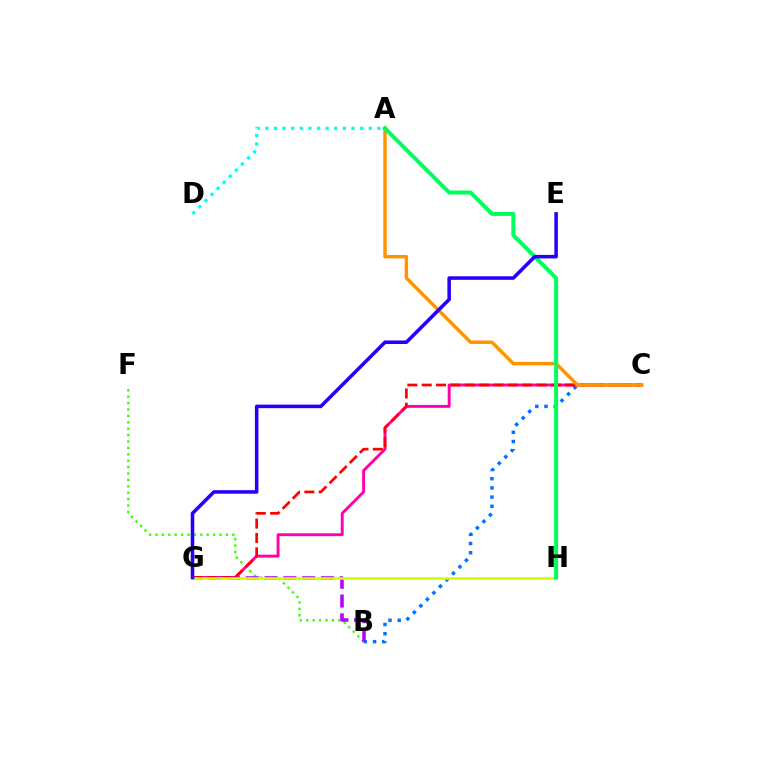{('B', 'C'): [{'color': '#0074ff', 'line_style': 'dotted', 'thickness': 2.5}], ('B', 'F'): [{'color': '#3dff00', 'line_style': 'dotted', 'thickness': 1.74}], ('C', 'G'): [{'color': '#ff00ac', 'line_style': 'solid', 'thickness': 2.1}, {'color': '#ff0000', 'line_style': 'dashed', 'thickness': 1.95}], ('B', 'G'): [{'color': '#b900ff', 'line_style': 'dashed', 'thickness': 2.55}], ('A', 'D'): [{'color': '#00fff6', 'line_style': 'dotted', 'thickness': 2.34}], ('G', 'H'): [{'color': '#d1ff00', 'line_style': 'solid', 'thickness': 1.86}], ('A', 'C'): [{'color': '#ff9400', 'line_style': 'solid', 'thickness': 2.49}], ('A', 'H'): [{'color': '#00ff5c', 'line_style': 'solid', 'thickness': 2.88}], ('E', 'G'): [{'color': '#2500ff', 'line_style': 'solid', 'thickness': 2.56}]}